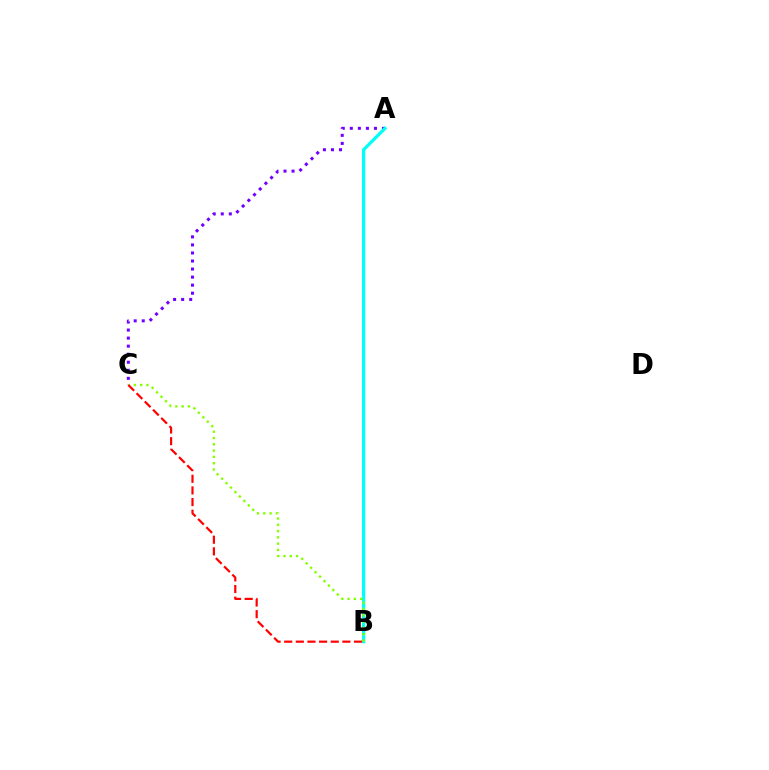{('A', 'C'): [{'color': '#7200ff', 'line_style': 'dotted', 'thickness': 2.19}], ('A', 'B'): [{'color': '#00fff6', 'line_style': 'solid', 'thickness': 2.33}], ('B', 'C'): [{'color': '#84ff00', 'line_style': 'dotted', 'thickness': 1.71}, {'color': '#ff0000', 'line_style': 'dashed', 'thickness': 1.58}]}